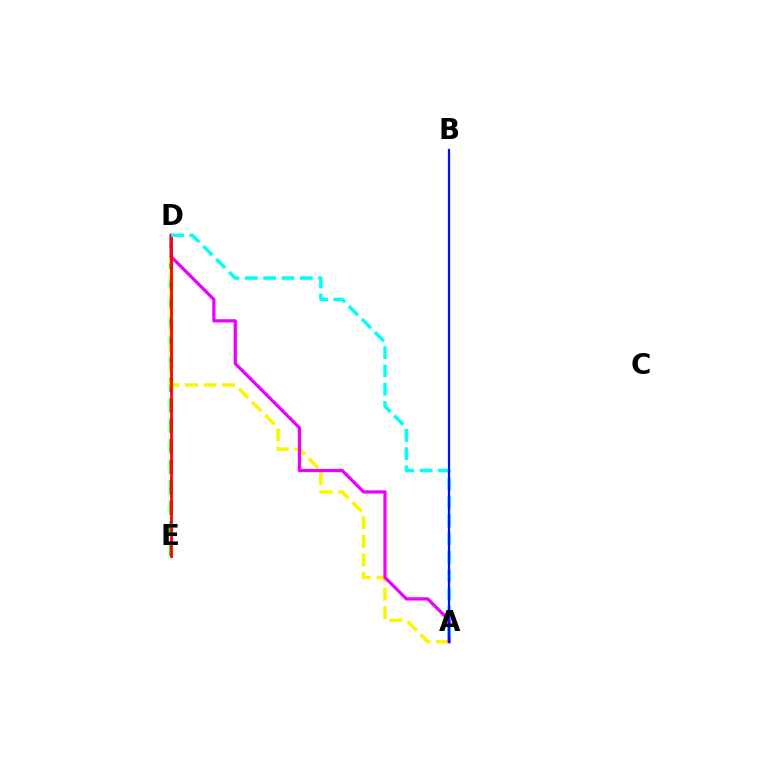{('D', 'E'): [{'color': '#08ff00', 'line_style': 'dashed', 'thickness': 2.78}, {'color': '#ff0000', 'line_style': 'solid', 'thickness': 2.0}], ('A', 'D'): [{'color': '#fcf500', 'line_style': 'dashed', 'thickness': 2.52}, {'color': '#ee00ff', 'line_style': 'solid', 'thickness': 2.34}, {'color': '#00fff6', 'line_style': 'dashed', 'thickness': 2.49}], ('A', 'B'): [{'color': '#0010ff', 'line_style': 'solid', 'thickness': 1.61}]}